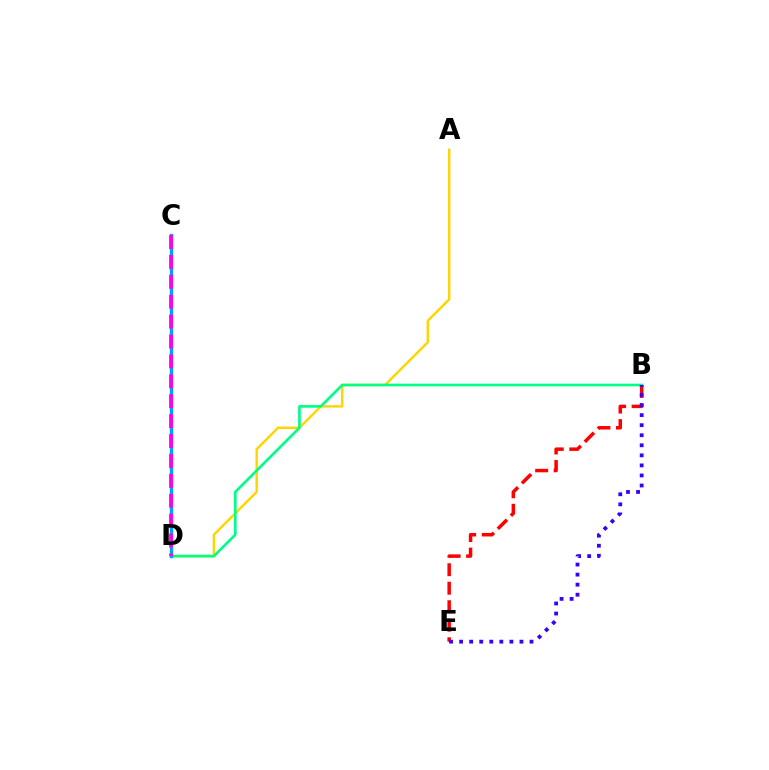{('A', 'D'): [{'color': '#ffd500', 'line_style': 'solid', 'thickness': 1.75}], ('B', 'E'): [{'color': '#ff0000', 'line_style': 'dashed', 'thickness': 2.51}, {'color': '#3700ff', 'line_style': 'dotted', 'thickness': 2.73}], ('B', 'D'): [{'color': '#00ff86', 'line_style': 'solid', 'thickness': 1.91}], ('C', 'D'): [{'color': '#4fff00', 'line_style': 'dashed', 'thickness': 1.8}, {'color': '#009eff', 'line_style': 'solid', 'thickness': 2.42}, {'color': '#ff00ed', 'line_style': 'dashed', 'thickness': 2.7}]}